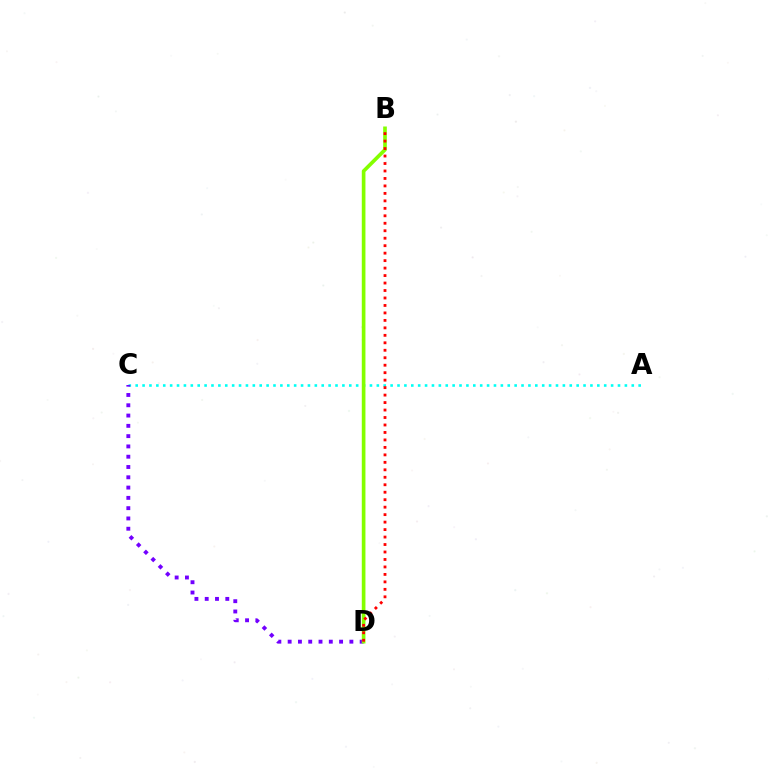{('A', 'C'): [{'color': '#00fff6', 'line_style': 'dotted', 'thickness': 1.87}], ('C', 'D'): [{'color': '#7200ff', 'line_style': 'dotted', 'thickness': 2.8}], ('B', 'D'): [{'color': '#84ff00', 'line_style': 'solid', 'thickness': 2.63}, {'color': '#ff0000', 'line_style': 'dotted', 'thickness': 2.03}]}